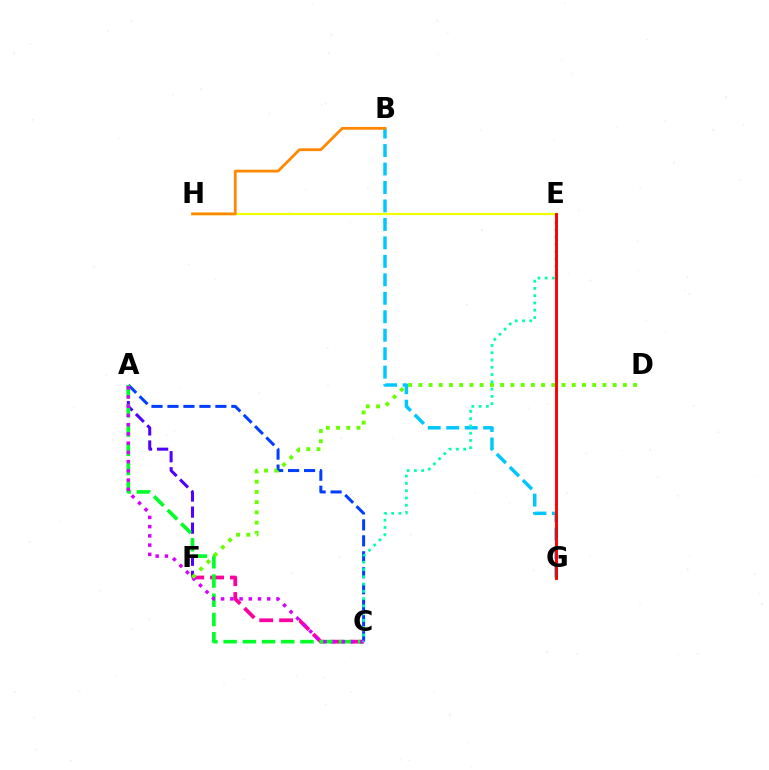{('C', 'F'): [{'color': '#ff00a0', 'line_style': 'dashed', 'thickness': 2.7}], ('A', 'F'): [{'color': '#4f00ff', 'line_style': 'dashed', 'thickness': 2.18}], ('B', 'G'): [{'color': '#00c7ff', 'line_style': 'dashed', 'thickness': 2.51}], ('A', 'C'): [{'color': '#003fff', 'line_style': 'dashed', 'thickness': 2.17}, {'color': '#00ff27', 'line_style': 'dashed', 'thickness': 2.61}, {'color': '#d600ff', 'line_style': 'dotted', 'thickness': 2.51}], ('E', 'H'): [{'color': '#eeff00', 'line_style': 'solid', 'thickness': 1.6}], ('D', 'F'): [{'color': '#66ff00', 'line_style': 'dotted', 'thickness': 2.78}], ('B', 'H'): [{'color': '#ff8800', 'line_style': 'solid', 'thickness': 2.0}], ('C', 'E'): [{'color': '#00ffaf', 'line_style': 'dotted', 'thickness': 1.98}], ('E', 'G'): [{'color': '#ff0000', 'line_style': 'solid', 'thickness': 2.1}]}